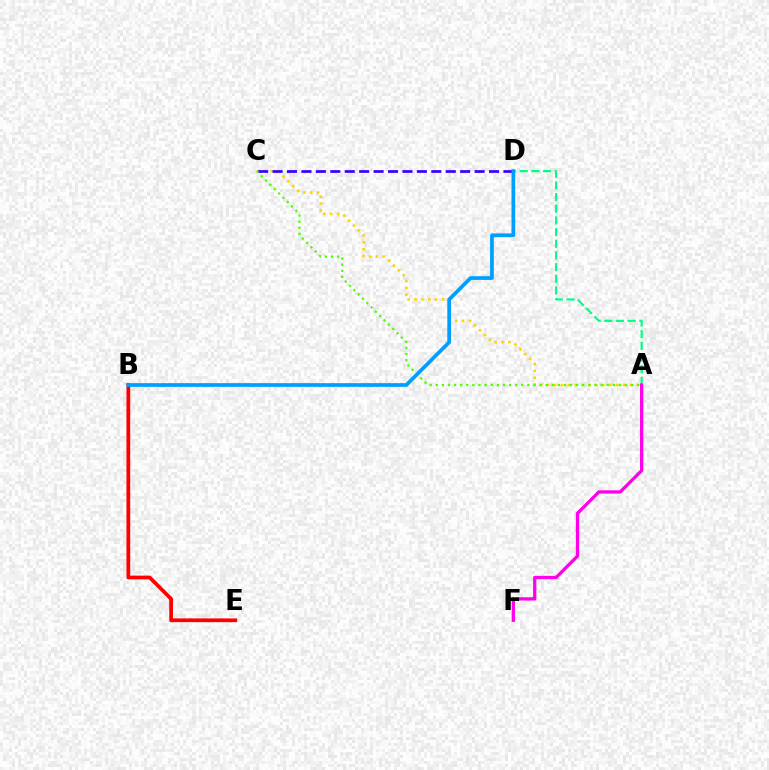{('A', 'D'): [{'color': '#00ff86', 'line_style': 'dashed', 'thickness': 1.59}], ('B', 'E'): [{'color': '#ff0000', 'line_style': 'solid', 'thickness': 2.7}], ('A', 'F'): [{'color': '#ff00ed', 'line_style': 'solid', 'thickness': 2.37}], ('A', 'C'): [{'color': '#ffd500', 'line_style': 'dotted', 'thickness': 1.87}, {'color': '#4fff00', 'line_style': 'dotted', 'thickness': 1.66}], ('C', 'D'): [{'color': '#3700ff', 'line_style': 'dashed', 'thickness': 1.96}], ('B', 'D'): [{'color': '#009eff', 'line_style': 'solid', 'thickness': 2.67}]}